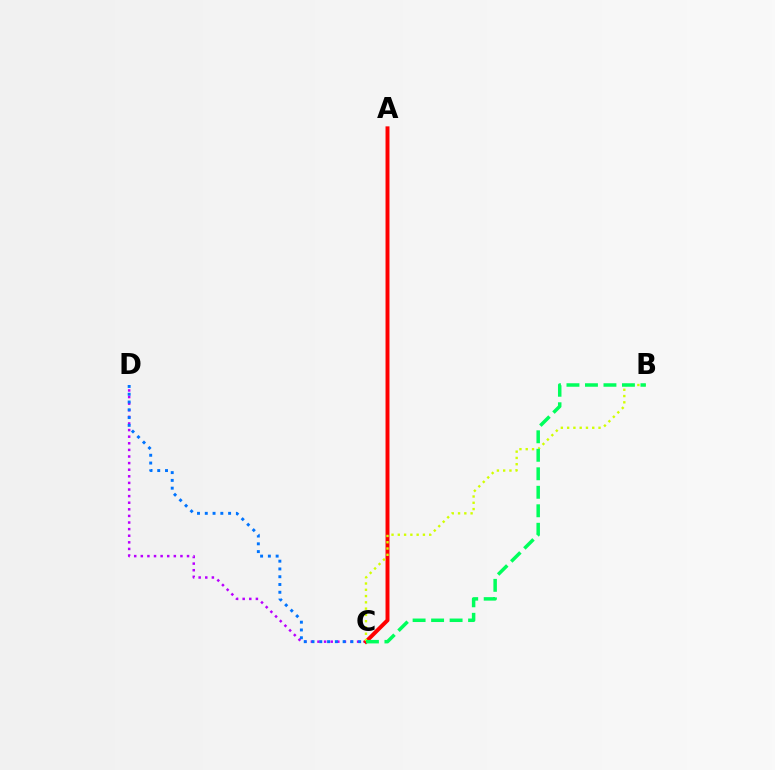{('C', 'D'): [{'color': '#b900ff', 'line_style': 'dotted', 'thickness': 1.79}, {'color': '#0074ff', 'line_style': 'dotted', 'thickness': 2.11}], ('A', 'C'): [{'color': '#ff0000', 'line_style': 'solid', 'thickness': 2.84}], ('B', 'C'): [{'color': '#d1ff00', 'line_style': 'dotted', 'thickness': 1.71}, {'color': '#00ff5c', 'line_style': 'dashed', 'thickness': 2.51}]}